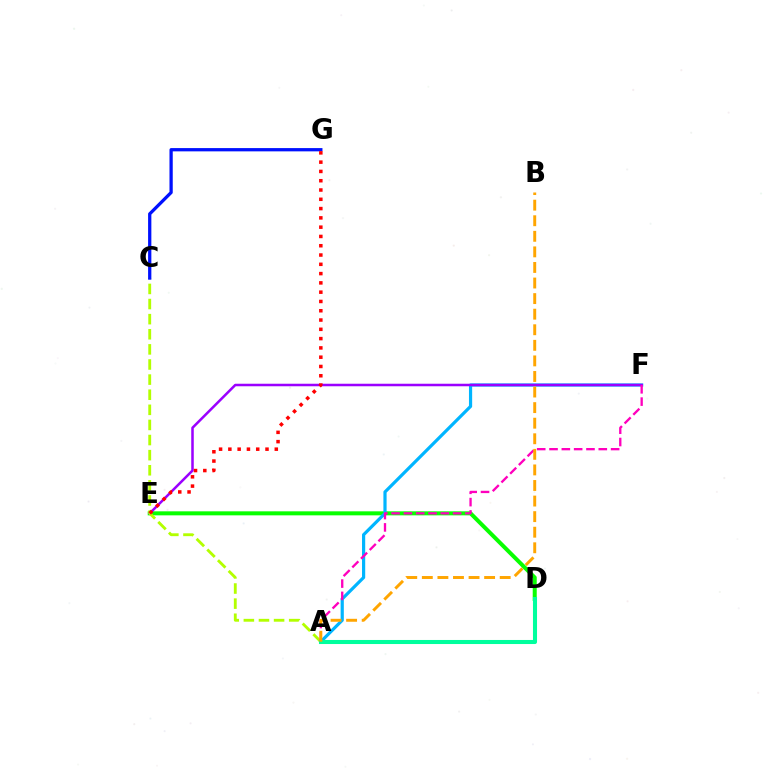{('D', 'E'): [{'color': '#08ff00', 'line_style': 'solid', 'thickness': 2.89}], ('A', 'F'): [{'color': '#00b5ff', 'line_style': 'solid', 'thickness': 2.3}, {'color': '#ff00bd', 'line_style': 'dashed', 'thickness': 1.67}], ('E', 'F'): [{'color': '#9b00ff', 'line_style': 'solid', 'thickness': 1.82}], ('A', 'C'): [{'color': '#b3ff00', 'line_style': 'dashed', 'thickness': 2.05}], ('C', 'G'): [{'color': '#0010ff', 'line_style': 'solid', 'thickness': 2.35}], ('A', 'D'): [{'color': '#00ff9d', 'line_style': 'solid', 'thickness': 2.92}], ('E', 'G'): [{'color': '#ff0000', 'line_style': 'dotted', 'thickness': 2.52}], ('A', 'B'): [{'color': '#ffa500', 'line_style': 'dashed', 'thickness': 2.12}]}